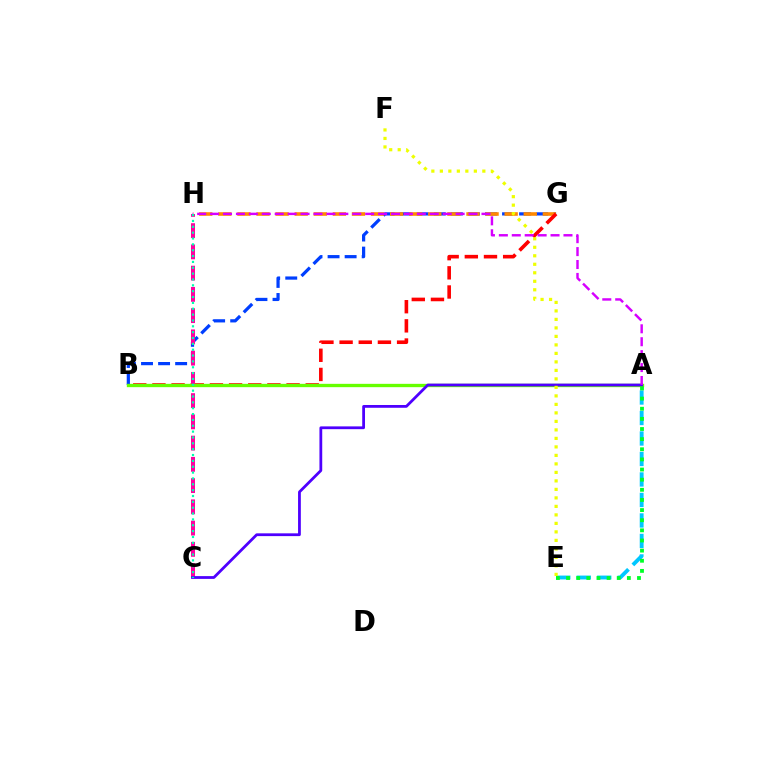{('A', 'E'): [{'color': '#00c7ff', 'line_style': 'dashed', 'thickness': 2.78}, {'color': '#00ff27', 'line_style': 'dotted', 'thickness': 2.75}], ('B', 'G'): [{'color': '#003fff', 'line_style': 'dashed', 'thickness': 2.32}, {'color': '#ff0000', 'line_style': 'dashed', 'thickness': 2.6}], ('G', 'H'): [{'color': '#ff8800', 'line_style': 'dashed', 'thickness': 2.59}], ('C', 'H'): [{'color': '#ff00a0', 'line_style': 'dashed', 'thickness': 2.89}, {'color': '#00ffaf', 'line_style': 'dotted', 'thickness': 1.59}], ('A', 'B'): [{'color': '#66ff00', 'line_style': 'solid', 'thickness': 2.4}], ('A', 'C'): [{'color': '#4f00ff', 'line_style': 'solid', 'thickness': 2.0}], ('A', 'H'): [{'color': '#d600ff', 'line_style': 'dashed', 'thickness': 1.76}], ('E', 'F'): [{'color': '#eeff00', 'line_style': 'dotted', 'thickness': 2.31}]}